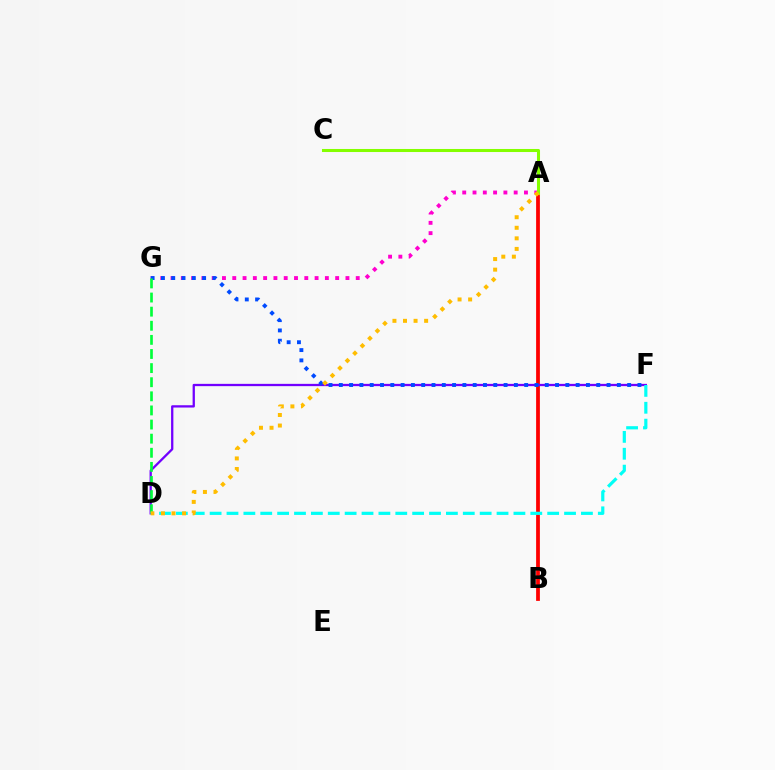{('A', 'B'): [{'color': '#ff0000', 'line_style': 'solid', 'thickness': 2.72}], ('A', 'G'): [{'color': '#ff00cf', 'line_style': 'dotted', 'thickness': 2.8}], ('D', 'F'): [{'color': '#7200ff', 'line_style': 'solid', 'thickness': 1.65}, {'color': '#00fff6', 'line_style': 'dashed', 'thickness': 2.29}], ('F', 'G'): [{'color': '#004bff', 'line_style': 'dotted', 'thickness': 2.8}], ('D', 'G'): [{'color': '#00ff39', 'line_style': 'dashed', 'thickness': 1.92}], ('A', 'C'): [{'color': '#84ff00', 'line_style': 'solid', 'thickness': 2.19}], ('A', 'D'): [{'color': '#ffbd00', 'line_style': 'dotted', 'thickness': 2.87}]}